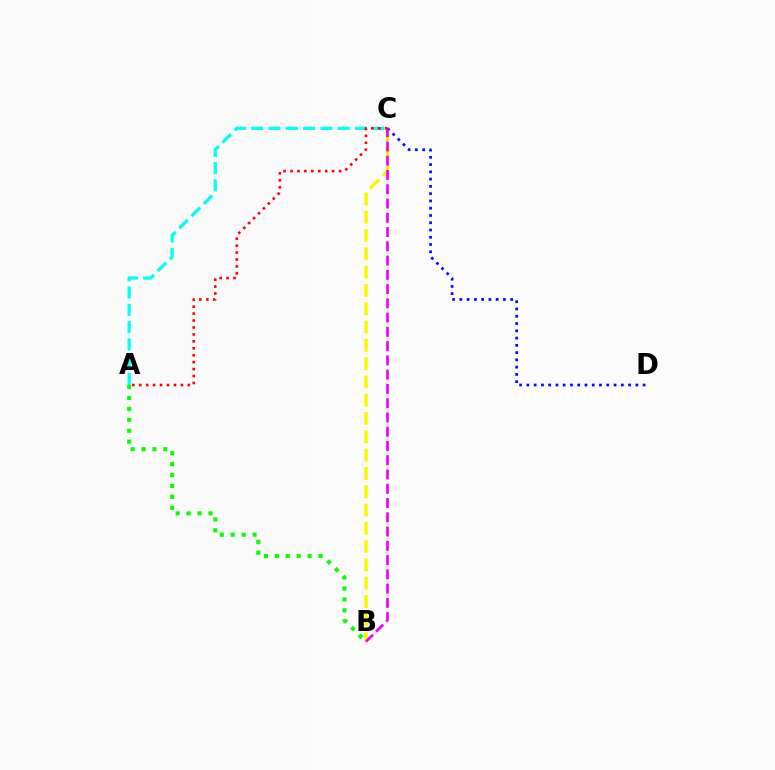{('A', 'B'): [{'color': '#08ff00', 'line_style': 'dotted', 'thickness': 2.97}], ('B', 'C'): [{'color': '#fcf500', 'line_style': 'dashed', 'thickness': 2.49}, {'color': '#ee00ff', 'line_style': 'dashed', 'thickness': 1.94}], ('A', 'C'): [{'color': '#00fff6', 'line_style': 'dashed', 'thickness': 2.35}, {'color': '#ff0000', 'line_style': 'dotted', 'thickness': 1.89}], ('C', 'D'): [{'color': '#0010ff', 'line_style': 'dotted', 'thickness': 1.97}]}